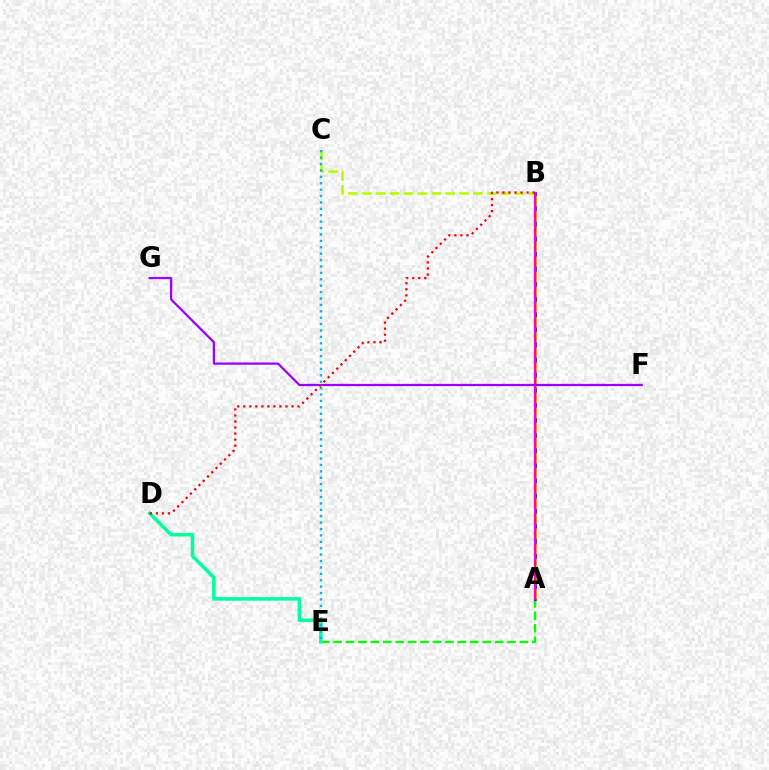{('A', 'E'): [{'color': '#08ff00', 'line_style': 'dashed', 'thickness': 1.69}], ('B', 'C'): [{'color': '#b3ff00', 'line_style': 'dashed', 'thickness': 1.89}], ('A', 'B'): [{'color': '#0010ff', 'line_style': 'solid', 'thickness': 1.92}, {'color': '#ffa500', 'line_style': 'dashed', 'thickness': 2.05}, {'color': '#ff00bd', 'line_style': 'solid', 'thickness': 1.6}], ('D', 'E'): [{'color': '#00ff9d', 'line_style': 'solid', 'thickness': 2.54}], ('F', 'G'): [{'color': '#9b00ff', 'line_style': 'solid', 'thickness': 1.61}], ('B', 'D'): [{'color': '#ff0000', 'line_style': 'dotted', 'thickness': 1.64}], ('C', 'E'): [{'color': '#00b5ff', 'line_style': 'dotted', 'thickness': 1.74}]}